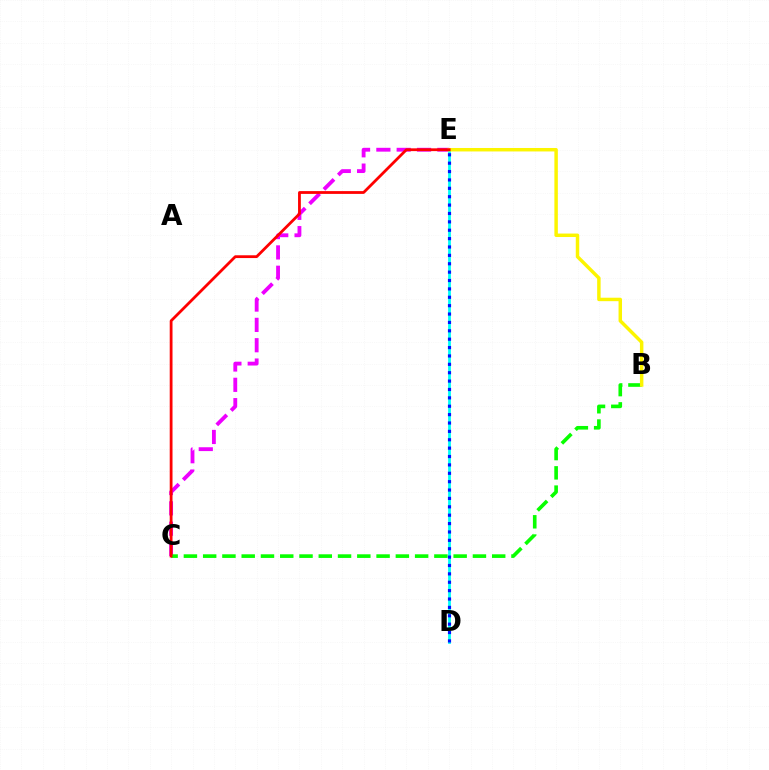{('C', 'E'): [{'color': '#ee00ff', 'line_style': 'dashed', 'thickness': 2.76}, {'color': '#ff0000', 'line_style': 'solid', 'thickness': 2.01}], ('B', 'C'): [{'color': '#08ff00', 'line_style': 'dashed', 'thickness': 2.62}], ('D', 'E'): [{'color': '#00fff6', 'line_style': 'solid', 'thickness': 2.0}, {'color': '#0010ff', 'line_style': 'dotted', 'thickness': 2.28}], ('B', 'E'): [{'color': '#fcf500', 'line_style': 'solid', 'thickness': 2.49}]}